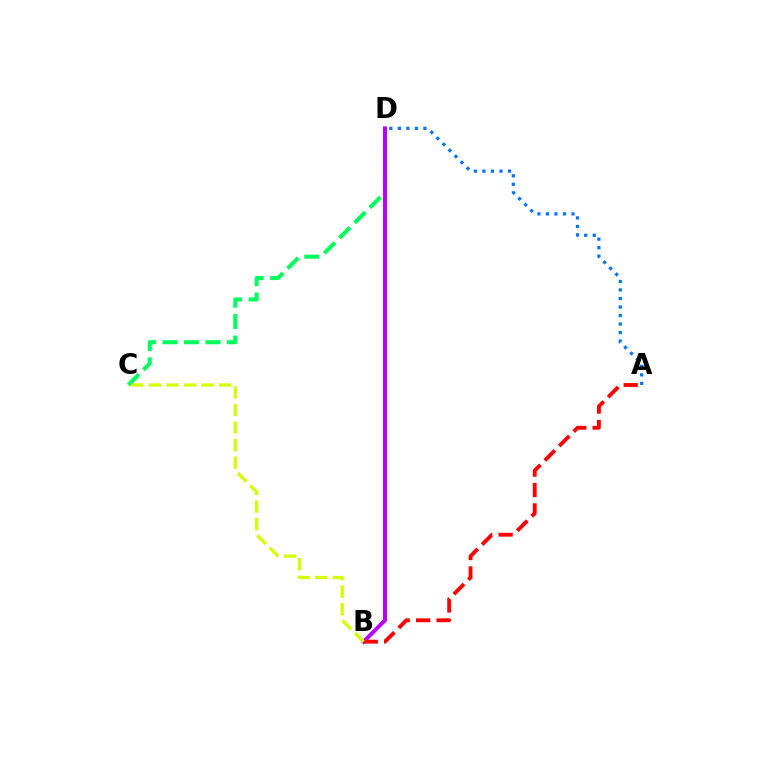{('C', 'D'): [{'color': '#00ff5c', 'line_style': 'dashed', 'thickness': 2.92}], ('B', 'D'): [{'color': '#b900ff', 'line_style': 'solid', 'thickness': 2.85}], ('A', 'B'): [{'color': '#ff0000', 'line_style': 'dashed', 'thickness': 2.77}], ('B', 'C'): [{'color': '#d1ff00', 'line_style': 'dashed', 'thickness': 2.39}], ('A', 'D'): [{'color': '#0074ff', 'line_style': 'dotted', 'thickness': 2.32}]}